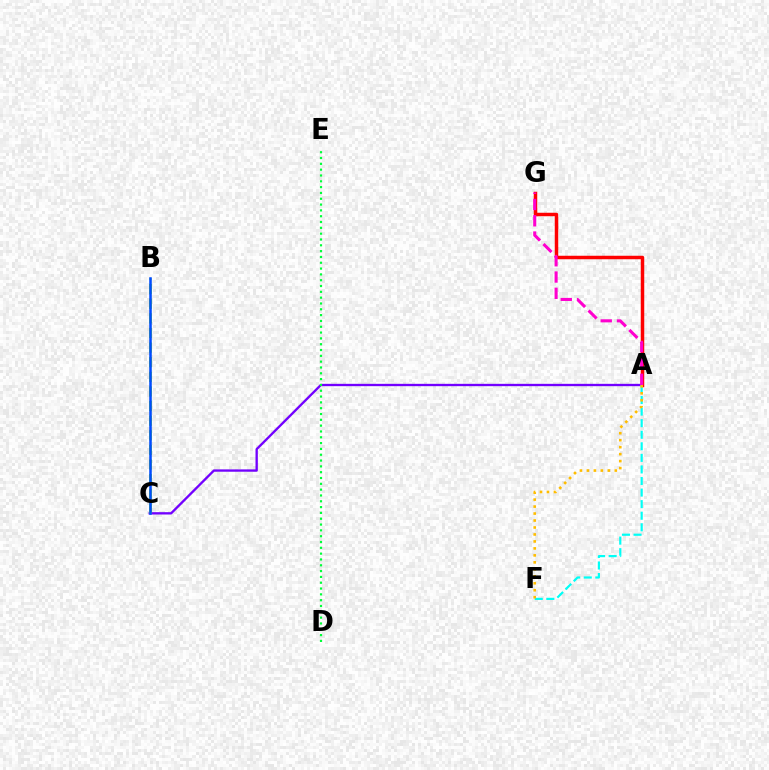{('A', 'G'): [{'color': '#ff0000', 'line_style': 'solid', 'thickness': 2.51}, {'color': '#ff00cf', 'line_style': 'dashed', 'thickness': 2.21}], ('A', 'C'): [{'color': '#7200ff', 'line_style': 'solid', 'thickness': 1.68}], ('D', 'E'): [{'color': '#00ff39', 'line_style': 'dotted', 'thickness': 1.58}], ('B', 'C'): [{'color': '#84ff00', 'line_style': 'dashed', 'thickness': 1.99}, {'color': '#004bff', 'line_style': 'solid', 'thickness': 1.83}], ('A', 'F'): [{'color': '#00fff6', 'line_style': 'dashed', 'thickness': 1.57}, {'color': '#ffbd00', 'line_style': 'dotted', 'thickness': 1.89}]}